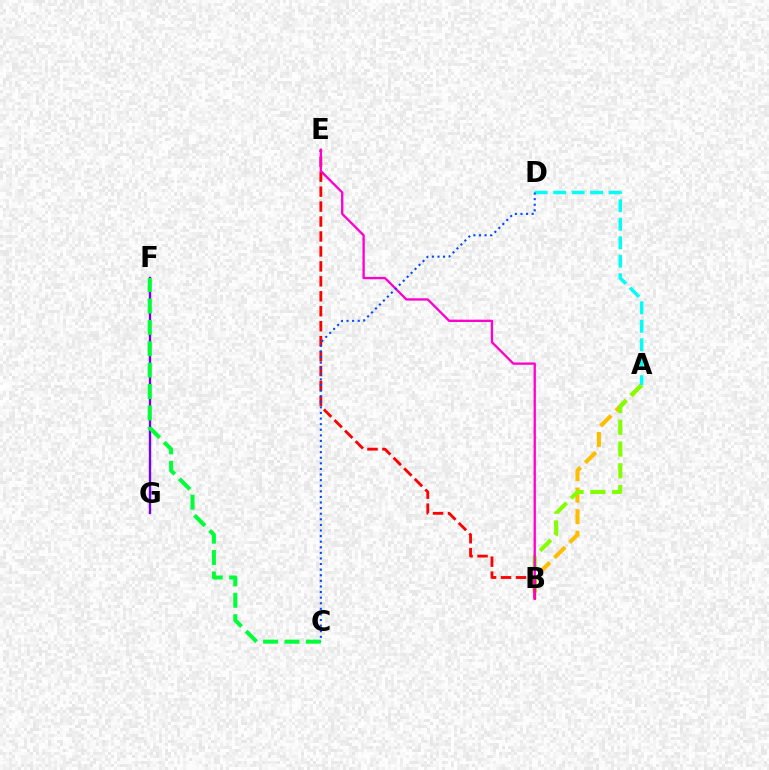{('A', 'B'): [{'color': '#ffbd00', 'line_style': 'dashed', 'thickness': 2.93}, {'color': '#84ff00', 'line_style': 'dashed', 'thickness': 2.96}], ('F', 'G'): [{'color': '#7200ff', 'line_style': 'solid', 'thickness': 1.69}], ('A', 'D'): [{'color': '#00fff6', 'line_style': 'dashed', 'thickness': 2.51}], ('B', 'E'): [{'color': '#ff0000', 'line_style': 'dashed', 'thickness': 2.03}, {'color': '#ff00cf', 'line_style': 'solid', 'thickness': 1.67}], ('C', 'F'): [{'color': '#00ff39', 'line_style': 'dashed', 'thickness': 2.91}], ('C', 'D'): [{'color': '#004bff', 'line_style': 'dotted', 'thickness': 1.52}]}